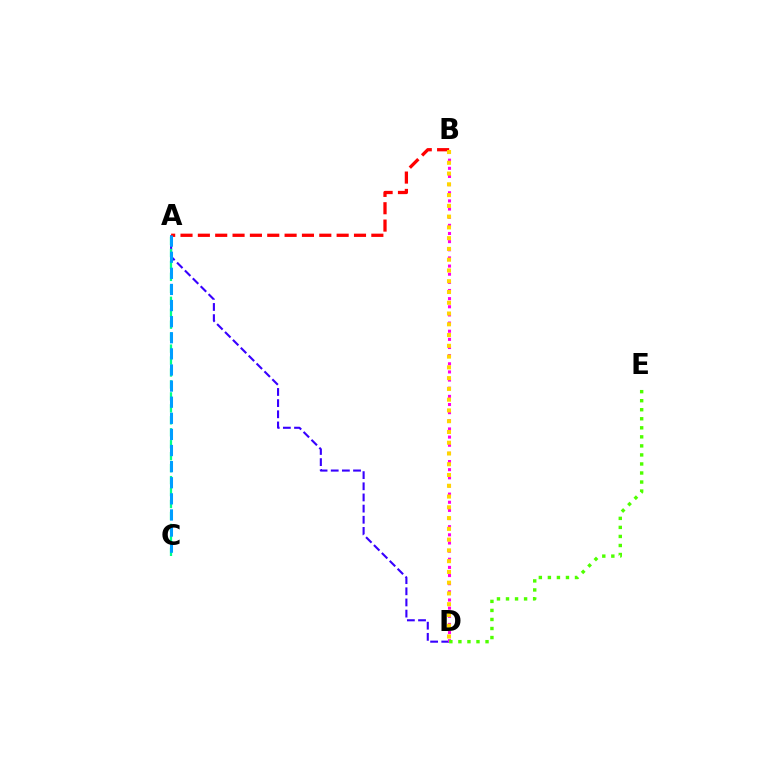{('A', 'D'): [{'color': '#3700ff', 'line_style': 'dashed', 'thickness': 1.52}], ('B', 'D'): [{'color': '#ff00ed', 'line_style': 'dotted', 'thickness': 2.21}, {'color': '#ffd500', 'line_style': 'dotted', 'thickness': 2.93}], ('A', 'C'): [{'color': '#00ff86', 'line_style': 'dashed', 'thickness': 1.62}, {'color': '#009eff', 'line_style': 'dashed', 'thickness': 2.19}], ('D', 'E'): [{'color': '#4fff00', 'line_style': 'dotted', 'thickness': 2.46}], ('A', 'B'): [{'color': '#ff0000', 'line_style': 'dashed', 'thickness': 2.36}]}